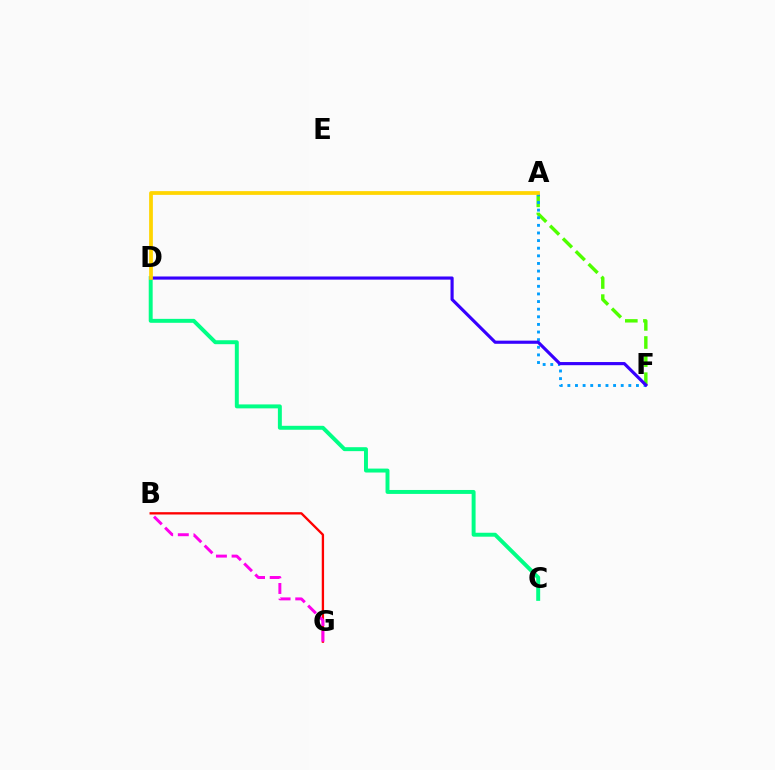{('C', 'D'): [{'color': '#00ff86', 'line_style': 'solid', 'thickness': 2.84}], ('A', 'F'): [{'color': '#4fff00', 'line_style': 'dashed', 'thickness': 2.46}, {'color': '#009eff', 'line_style': 'dotted', 'thickness': 2.07}], ('D', 'F'): [{'color': '#3700ff', 'line_style': 'solid', 'thickness': 2.26}], ('B', 'G'): [{'color': '#ff0000', 'line_style': 'solid', 'thickness': 1.67}, {'color': '#ff00ed', 'line_style': 'dashed', 'thickness': 2.13}], ('A', 'D'): [{'color': '#ffd500', 'line_style': 'solid', 'thickness': 2.7}]}